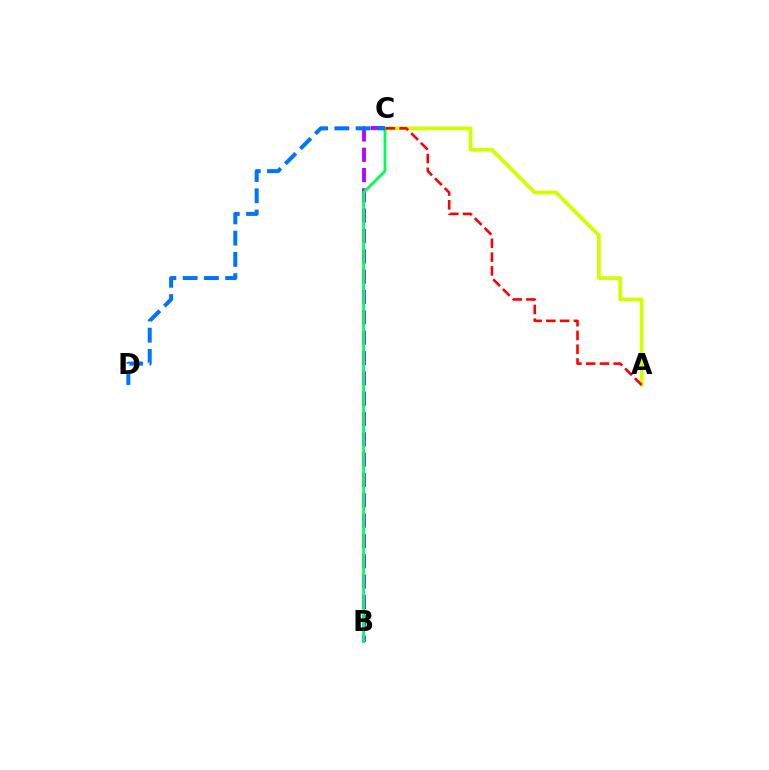{('B', 'C'): [{'color': '#b900ff', 'line_style': 'dashed', 'thickness': 2.76}, {'color': '#00ff5c', 'line_style': 'solid', 'thickness': 2.06}], ('A', 'C'): [{'color': '#d1ff00', 'line_style': 'solid', 'thickness': 2.72}, {'color': '#ff0000', 'line_style': 'dashed', 'thickness': 1.87}], ('C', 'D'): [{'color': '#0074ff', 'line_style': 'dashed', 'thickness': 2.89}]}